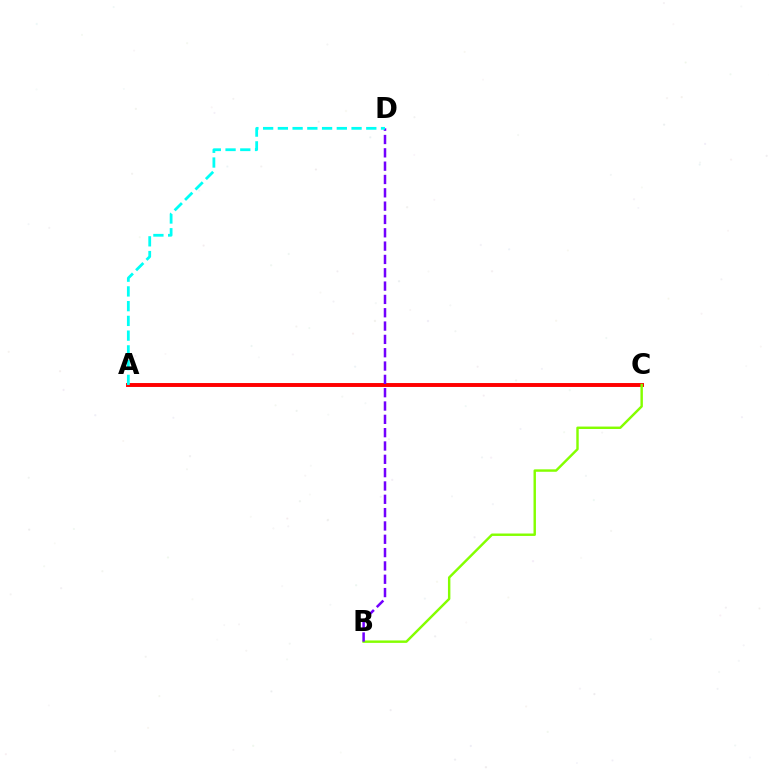{('A', 'C'): [{'color': '#ff0000', 'line_style': 'solid', 'thickness': 2.82}], ('B', 'C'): [{'color': '#84ff00', 'line_style': 'solid', 'thickness': 1.75}], ('B', 'D'): [{'color': '#7200ff', 'line_style': 'dashed', 'thickness': 1.81}], ('A', 'D'): [{'color': '#00fff6', 'line_style': 'dashed', 'thickness': 2.0}]}